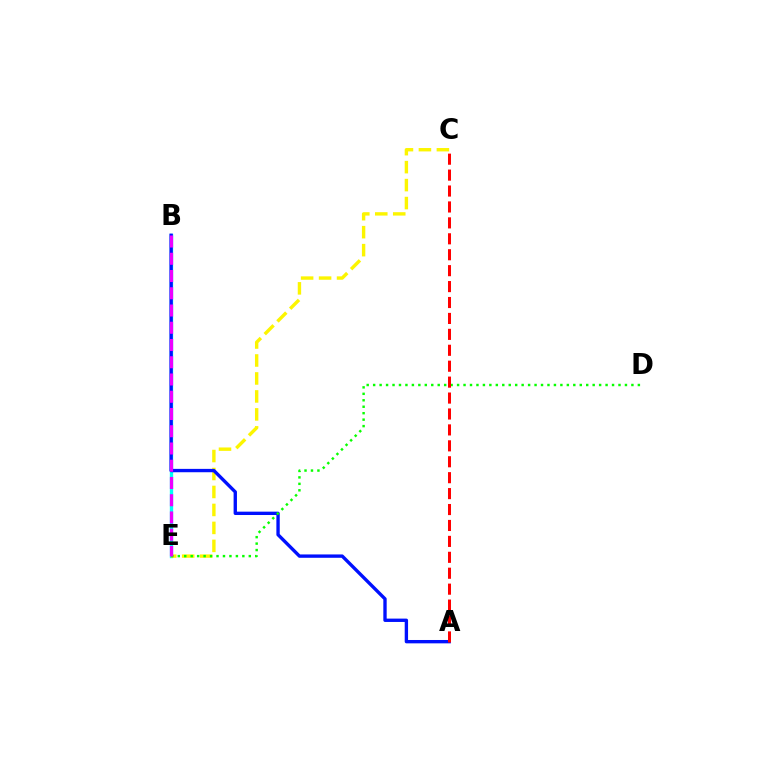{('B', 'E'): [{'color': '#00fff6', 'line_style': 'solid', 'thickness': 2.41}, {'color': '#ee00ff', 'line_style': 'dashed', 'thickness': 2.34}], ('C', 'E'): [{'color': '#fcf500', 'line_style': 'dashed', 'thickness': 2.44}], ('A', 'B'): [{'color': '#0010ff', 'line_style': 'solid', 'thickness': 2.42}], ('D', 'E'): [{'color': '#08ff00', 'line_style': 'dotted', 'thickness': 1.75}], ('A', 'C'): [{'color': '#ff0000', 'line_style': 'dashed', 'thickness': 2.16}]}